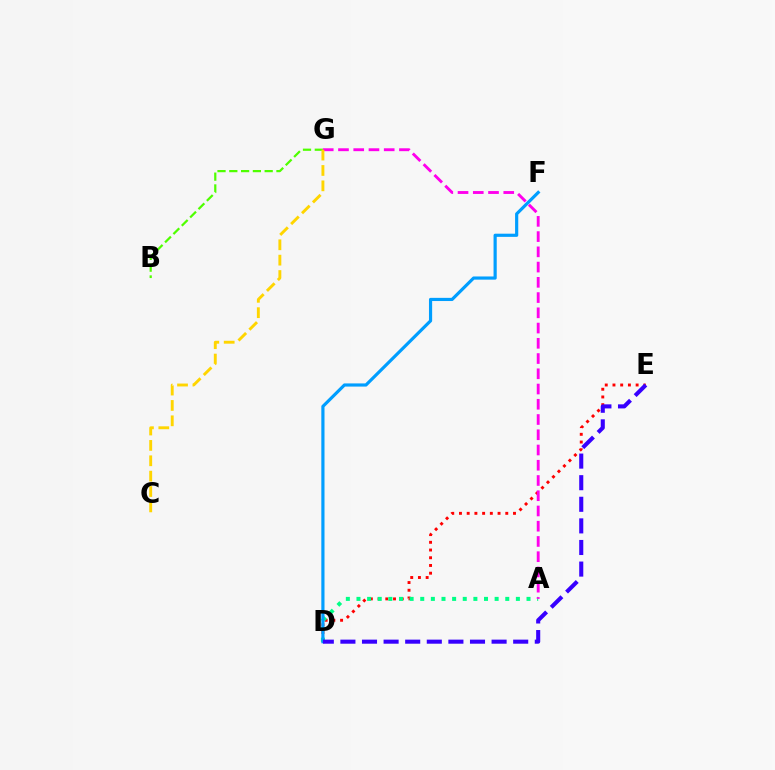{('D', 'E'): [{'color': '#ff0000', 'line_style': 'dotted', 'thickness': 2.1}, {'color': '#3700ff', 'line_style': 'dashed', 'thickness': 2.93}], ('A', 'D'): [{'color': '#00ff86', 'line_style': 'dotted', 'thickness': 2.89}], ('B', 'G'): [{'color': '#4fff00', 'line_style': 'dashed', 'thickness': 1.6}], ('D', 'F'): [{'color': '#009eff', 'line_style': 'solid', 'thickness': 2.29}], ('A', 'G'): [{'color': '#ff00ed', 'line_style': 'dashed', 'thickness': 2.07}], ('C', 'G'): [{'color': '#ffd500', 'line_style': 'dashed', 'thickness': 2.09}]}